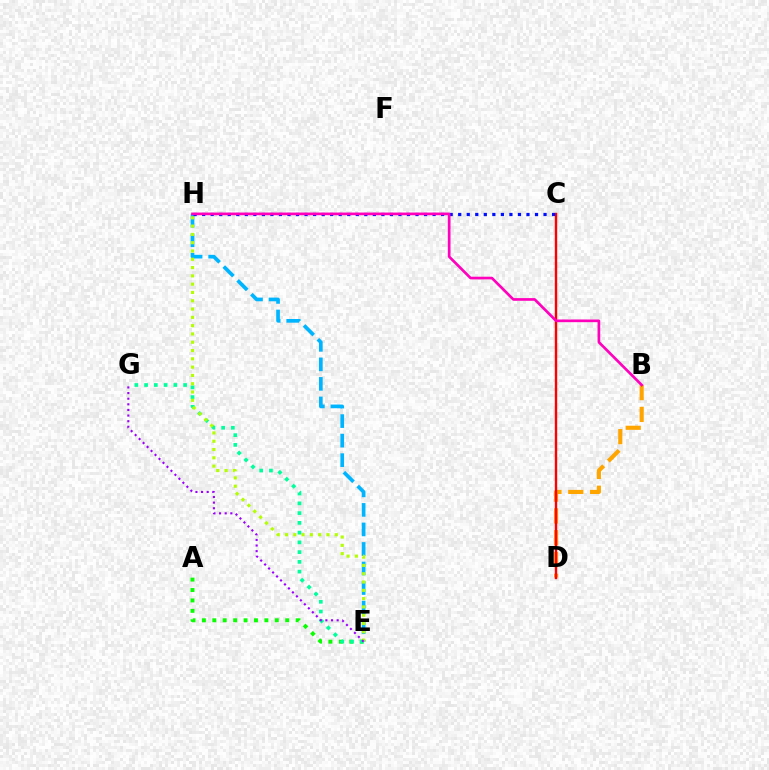{('B', 'D'): [{'color': '#ffa500', 'line_style': 'dashed', 'thickness': 2.96}], ('E', 'H'): [{'color': '#00b5ff', 'line_style': 'dashed', 'thickness': 2.65}, {'color': '#b3ff00', 'line_style': 'dotted', 'thickness': 2.25}], ('C', 'D'): [{'color': '#ff0000', 'line_style': 'solid', 'thickness': 1.72}], ('A', 'E'): [{'color': '#08ff00', 'line_style': 'dotted', 'thickness': 2.83}], ('C', 'H'): [{'color': '#0010ff', 'line_style': 'dotted', 'thickness': 2.32}], ('E', 'G'): [{'color': '#00ff9d', 'line_style': 'dotted', 'thickness': 2.65}, {'color': '#9b00ff', 'line_style': 'dotted', 'thickness': 1.53}], ('B', 'H'): [{'color': '#ff00bd', 'line_style': 'solid', 'thickness': 1.93}]}